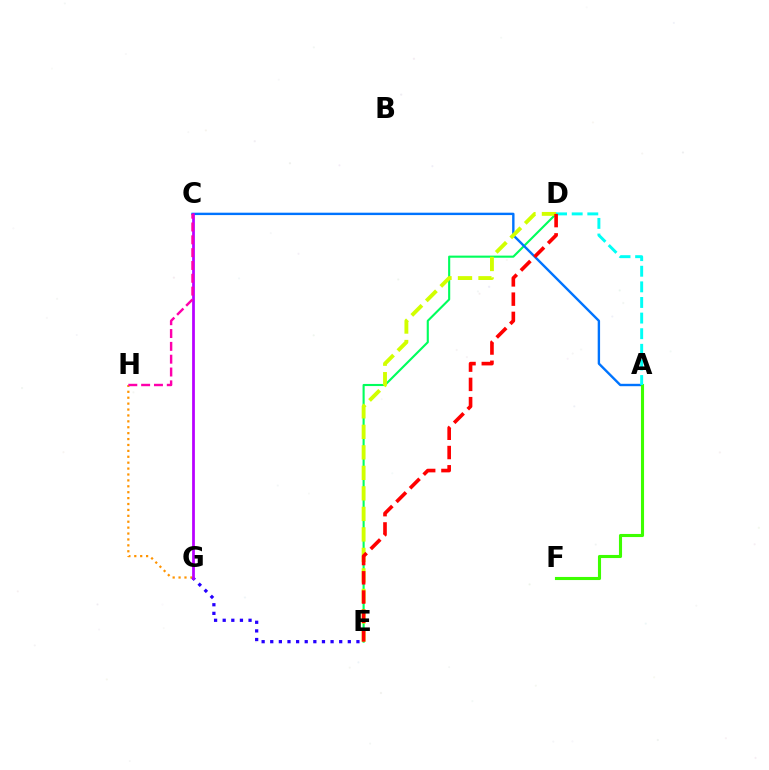{('G', 'H'): [{'color': '#ff9400', 'line_style': 'dotted', 'thickness': 1.6}], ('D', 'E'): [{'color': '#00ff5c', 'line_style': 'solid', 'thickness': 1.52}, {'color': '#d1ff00', 'line_style': 'dashed', 'thickness': 2.79}, {'color': '#ff0000', 'line_style': 'dashed', 'thickness': 2.62}], ('E', 'G'): [{'color': '#2500ff', 'line_style': 'dotted', 'thickness': 2.34}], ('A', 'C'): [{'color': '#0074ff', 'line_style': 'solid', 'thickness': 1.72}], ('C', 'G'): [{'color': '#b900ff', 'line_style': 'solid', 'thickness': 1.99}], ('C', 'H'): [{'color': '#ff00ac', 'line_style': 'dashed', 'thickness': 1.74}], ('A', 'F'): [{'color': '#3dff00', 'line_style': 'solid', 'thickness': 2.23}], ('A', 'D'): [{'color': '#00fff6', 'line_style': 'dashed', 'thickness': 2.12}]}